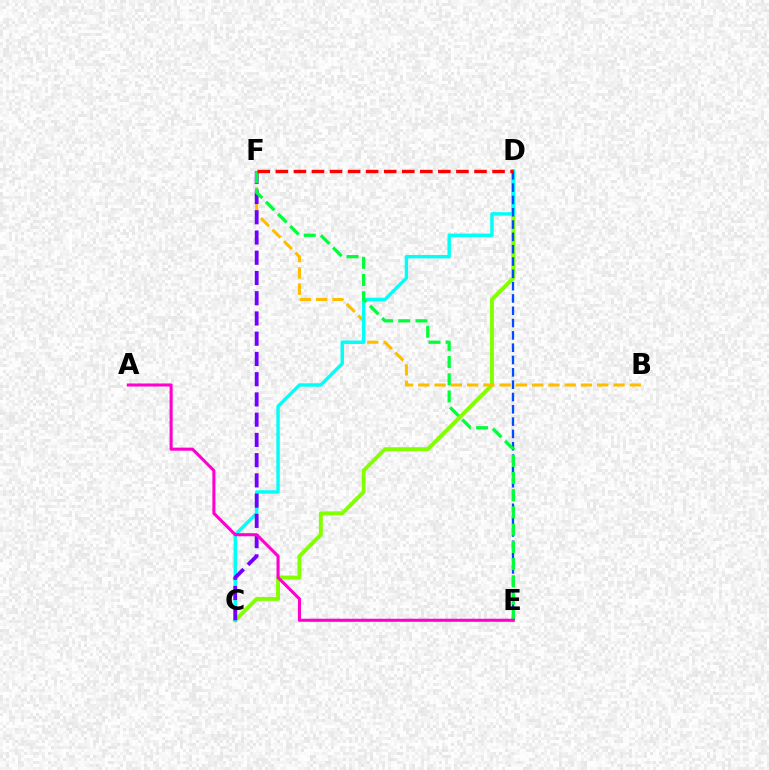{('C', 'D'): [{'color': '#84ff00', 'line_style': 'solid', 'thickness': 2.81}, {'color': '#00fff6', 'line_style': 'solid', 'thickness': 2.47}], ('B', 'F'): [{'color': '#ffbd00', 'line_style': 'dashed', 'thickness': 2.21}], ('D', 'E'): [{'color': '#004bff', 'line_style': 'dashed', 'thickness': 1.67}], ('C', 'F'): [{'color': '#7200ff', 'line_style': 'dashed', 'thickness': 2.75}], ('E', 'F'): [{'color': '#00ff39', 'line_style': 'dashed', 'thickness': 2.34}], ('D', 'F'): [{'color': '#ff0000', 'line_style': 'dashed', 'thickness': 2.45}], ('A', 'E'): [{'color': '#ff00cf', 'line_style': 'solid', 'thickness': 2.21}]}